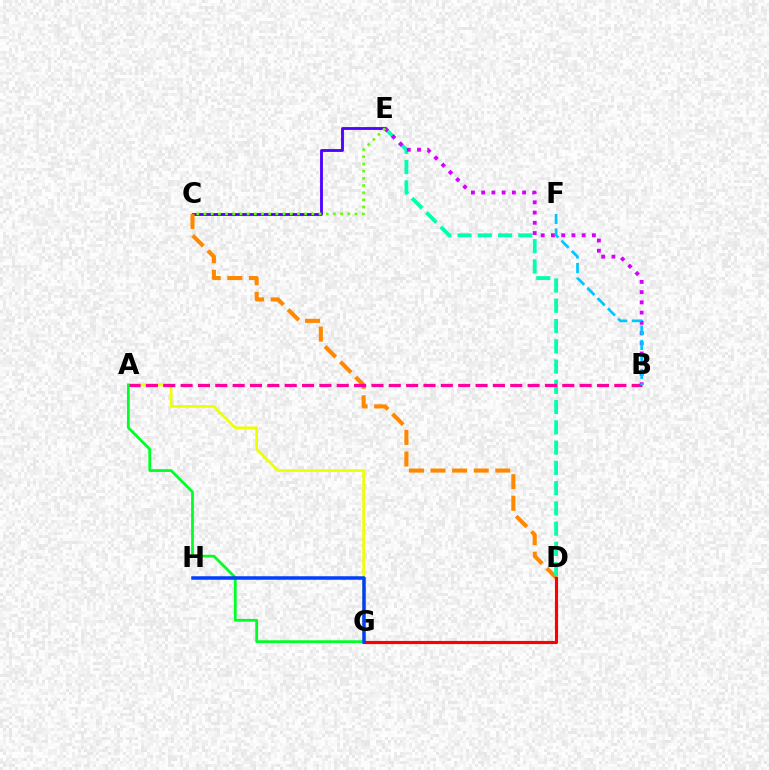{('C', 'E'): [{'color': '#4f00ff', 'line_style': 'solid', 'thickness': 2.04}, {'color': '#66ff00', 'line_style': 'dotted', 'thickness': 1.95}], ('C', 'D'): [{'color': '#ff8800', 'line_style': 'dashed', 'thickness': 2.93}], ('D', 'E'): [{'color': '#00ffaf', 'line_style': 'dashed', 'thickness': 2.75}], ('A', 'G'): [{'color': '#eeff00', 'line_style': 'solid', 'thickness': 1.91}, {'color': '#00ff27', 'line_style': 'solid', 'thickness': 2.0}], ('A', 'B'): [{'color': '#ff00a0', 'line_style': 'dashed', 'thickness': 2.36}], ('B', 'E'): [{'color': '#d600ff', 'line_style': 'dotted', 'thickness': 2.78}], ('D', 'G'): [{'color': '#ff0000', 'line_style': 'solid', 'thickness': 2.27}], ('B', 'F'): [{'color': '#00c7ff', 'line_style': 'dashed', 'thickness': 1.97}], ('G', 'H'): [{'color': '#003fff', 'line_style': 'solid', 'thickness': 2.52}]}